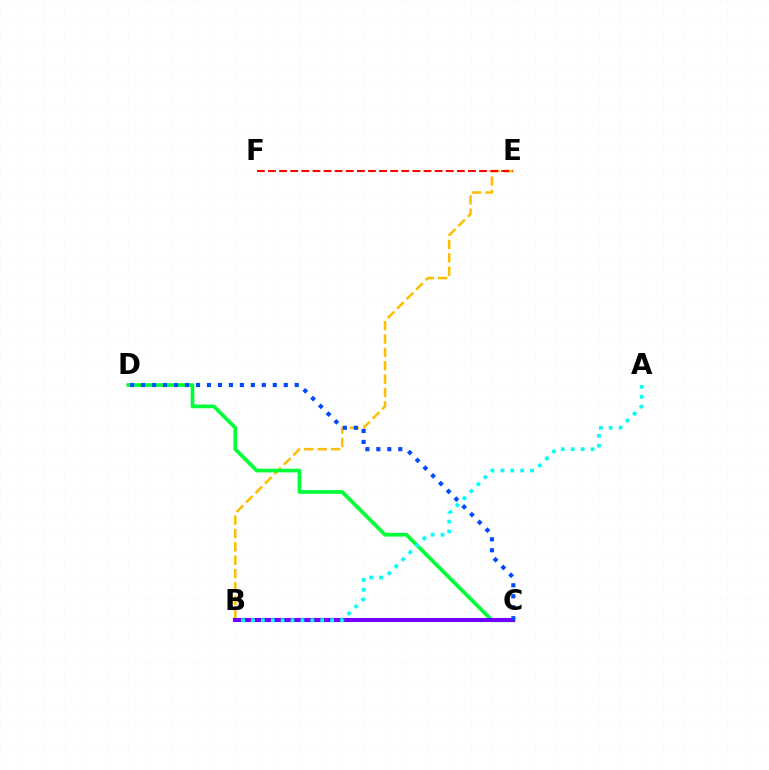{('B', 'E'): [{'color': '#ffbd00', 'line_style': 'dashed', 'thickness': 1.82}], ('B', 'C'): [{'color': '#ff00cf', 'line_style': 'dotted', 'thickness': 1.57}, {'color': '#84ff00', 'line_style': 'dashed', 'thickness': 1.86}, {'color': '#7200ff', 'line_style': 'solid', 'thickness': 2.94}], ('E', 'F'): [{'color': '#ff0000', 'line_style': 'dashed', 'thickness': 1.51}], ('C', 'D'): [{'color': '#00ff39', 'line_style': 'solid', 'thickness': 2.67}, {'color': '#004bff', 'line_style': 'dotted', 'thickness': 2.98}], ('A', 'B'): [{'color': '#00fff6', 'line_style': 'dotted', 'thickness': 2.69}]}